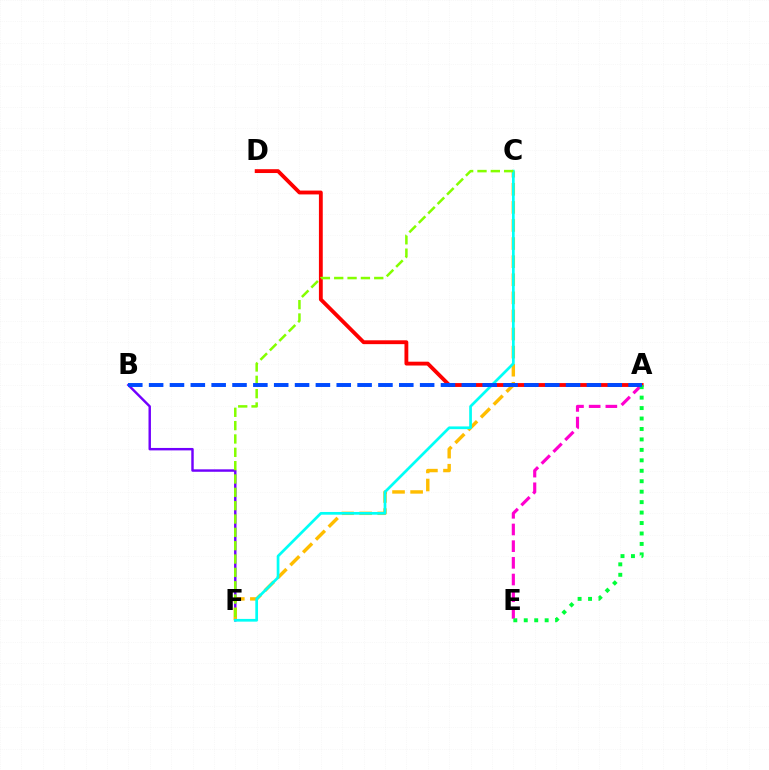{('A', 'E'): [{'color': '#ff00cf', 'line_style': 'dashed', 'thickness': 2.27}, {'color': '#00ff39', 'line_style': 'dotted', 'thickness': 2.84}], ('A', 'D'): [{'color': '#ff0000', 'line_style': 'solid', 'thickness': 2.77}], ('B', 'F'): [{'color': '#7200ff', 'line_style': 'solid', 'thickness': 1.76}], ('C', 'F'): [{'color': '#ffbd00', 'line_style': 'dashed', 'thickness': 2.46}, {'color': '#00fff6', 'line_style': 'solid', 'thickness': 1.96}, {'color': '#84ff00', 'line_style': 'dashed', 'thickness': 1.81}], ('A', 'B'): [{'color': '#004bff', 'line_style': 'dashed', 'thickness': 2.83}]}